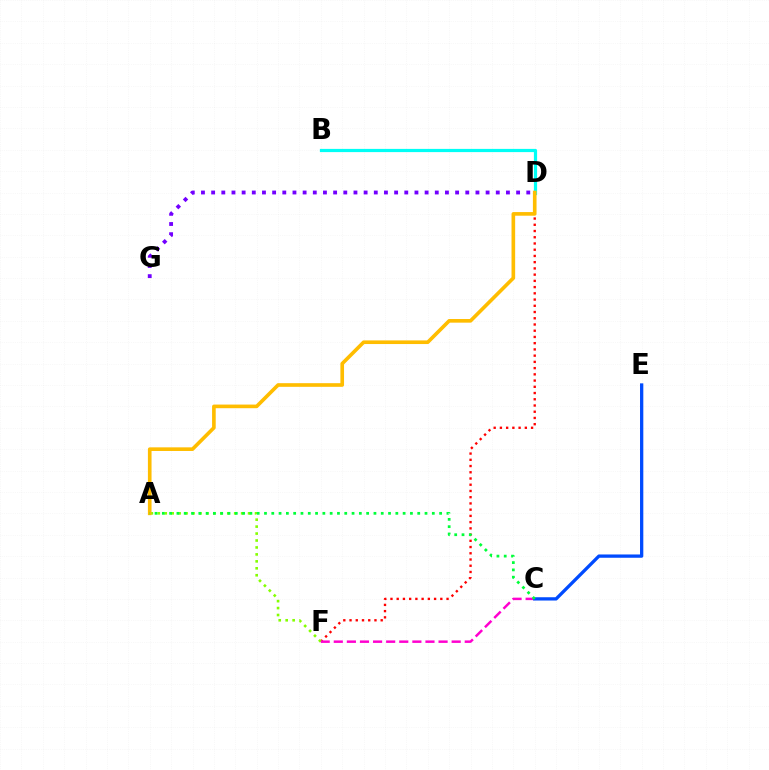{('D', 'F'): [{'color': '#ff0000', 'line_style': 'dotted', 'thickness': 1.69}], ('A', 'F'): [{'color': '#84ff00', 'line_style': 'dotted', 'thickness': 1.89}], ('B', 'D'): [{'color': '#00fff6', 'line_style': 'solid', 'thickness': 2.31}], ('C', 'F'): [{'color': '#ff00cf', 'line_style': 'dashed', 'thickness': 1.78}], ('A', 'D'): [{'color': '#ffbd00', 'line_style': 'solid', 'thickness': 2.62}], ('D', 'G'): [{'color': '#7200ff', 'line_style': 'dotted', 'thickness': 2.76}], ('C', 'E'): [{'color': '#004bff', 'line_style': 'solid', 'thickness': 2.37}], ('A', 'C'): [{'color': '#00ff39', 'line_style': 'dotted', 'thickness': 1.98}]}